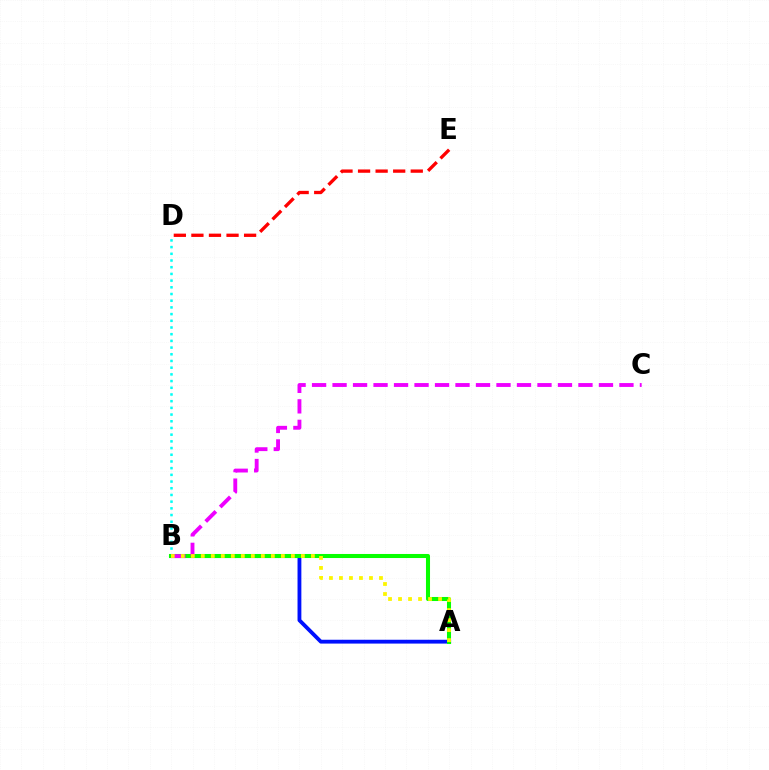{('D', 'E'): [{'color': '#ff0000', 'line_style': 'dashed', 'thickness': 2.39}], ('B', 'D'): [{'color': '#00fff6', 'line_style': 'dotted', 'thickness': 1.82}], ('A', 'B'): [{'color': '#0010ff', 'line_style': 'solid', 'thickness': 2.76}, {'color': '#08ff00', 'line_style': 'solid', 'thickness': 2.92}, {'color': '#fcf500', 'line_style': 'dotted', 'thickness': 2.72}], ('B', 'C'): [{'color': '#ee00ff', 'line_style': 'dashed', 'thickness': 2.78}]}